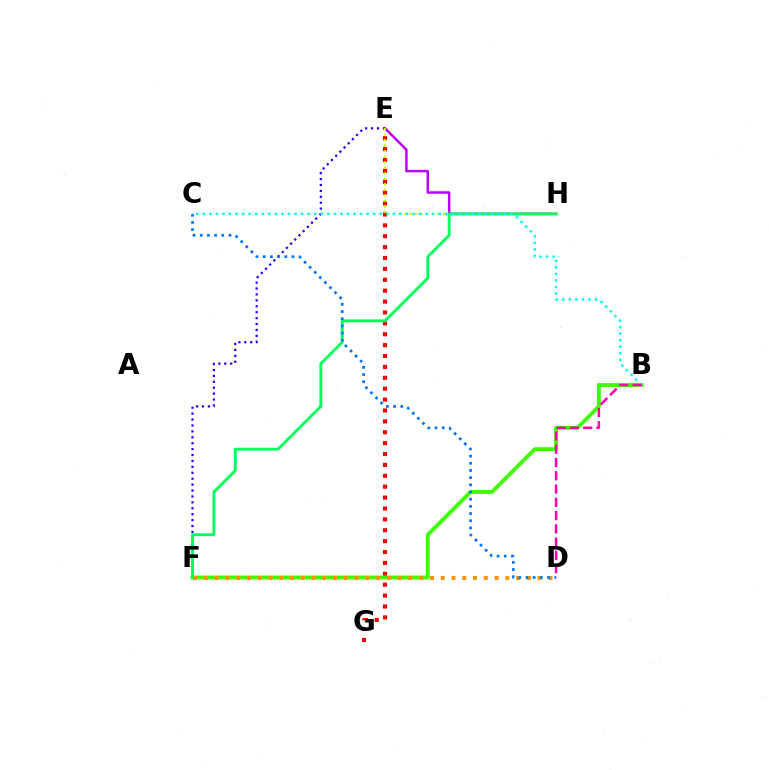{('E', 'F'): [{'color': '#2500ff', 'line_style': 'dotted', 'thickness': 1.61}], ('E', 'G'): [{'color': '#ff0000', 'line_style': 'dotted', 'thickness': 2.96}], ('E', 'H'): [{'color': '#b900ff', 'line_style': 'solid', 'thickness': 1.79}, {'color': '#d1ff00', 'line_style': 'dotted', 'thickness': 1.5}], ('B', 'F'): [{'color': '#3dff00', 'line_style': 'solid', 'thickness': 2.77}], ('F', 'H'): [{'color': '#00ff5c', 'line_style': 'solid', 'thickness': 2.06}], ('B', 'C'): [{'color': '#00fff6', 'line_style': 'dotted', 'thickness': 1.78}], ('D', 'F'): [{'color': '#ff9400', 'line_style': 'dotted', 'thickness': 2.93}], ('B', 'D'): [{'color': '#ff00ac', 'line_style': 'dashed', 'thickness': 1.8}], ('C', 'D'): [{'color': '#0074ff', 'line_style': 'dotted', 'thickness': 1.95}]}